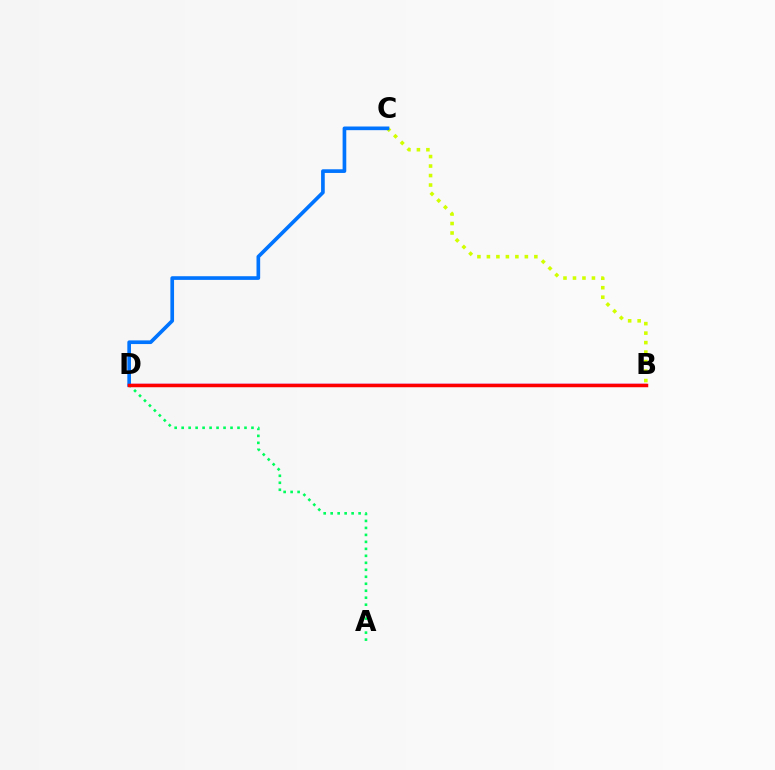{('B', 'C'): [{'color': '#d1ff00', 'line_style': 'dotted', 'thickness': 2.58}], ('A', 'D'): [{'color': '#00ff5c', 'line_style': 'dotted', 'thickness': 1.9}], ('B', 'D'): [{'color': '#b900ff', 'line_style': 'solid', 'thickness': 1.72}, {'color': '#ff0000', 'line_style': 'solid', 'thickness': 2.5}], ('C', 'D'): [{'color': '#0074ff', 'line_style': 'solid', 'thickness': 2.64}]}